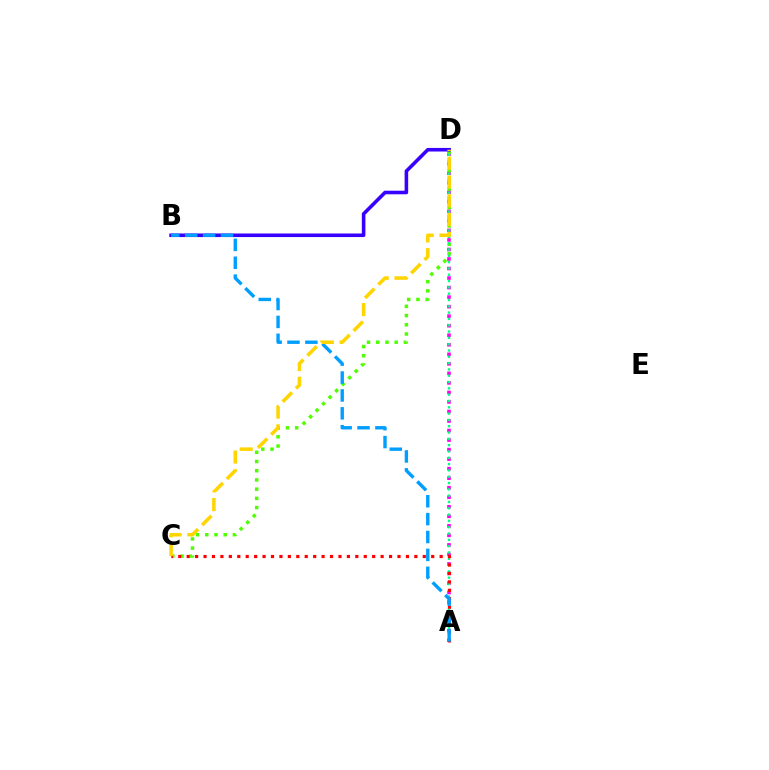{('A', 'D'): [{'color': '#ff00ed', 'line_style': 'dotted', 'thickness': 2.59}, {'color': '#00ff86', 'line_style': 'dotted', 'thickness': 1.71}], ('C', 'D'): [{'color': '#4fff00', 'line_style': 'dotted', 'thickness': 2.5}, {'color': '#ffd500', 'line_style': 'dashed', 'thickness': 2.55}], ('B', 'D'): [{'color': '#3700ff', 'line_style': 'solid', 'thickness': 2.58}], ('A', 'C'): [{'color': '#ff0000', 'line_style': 'dotted', 'thickness': 2.29}], ('A', 'B'): [{'color': '#009eff', 'line_style': 'dashed', 'thickness': 2.43}]}